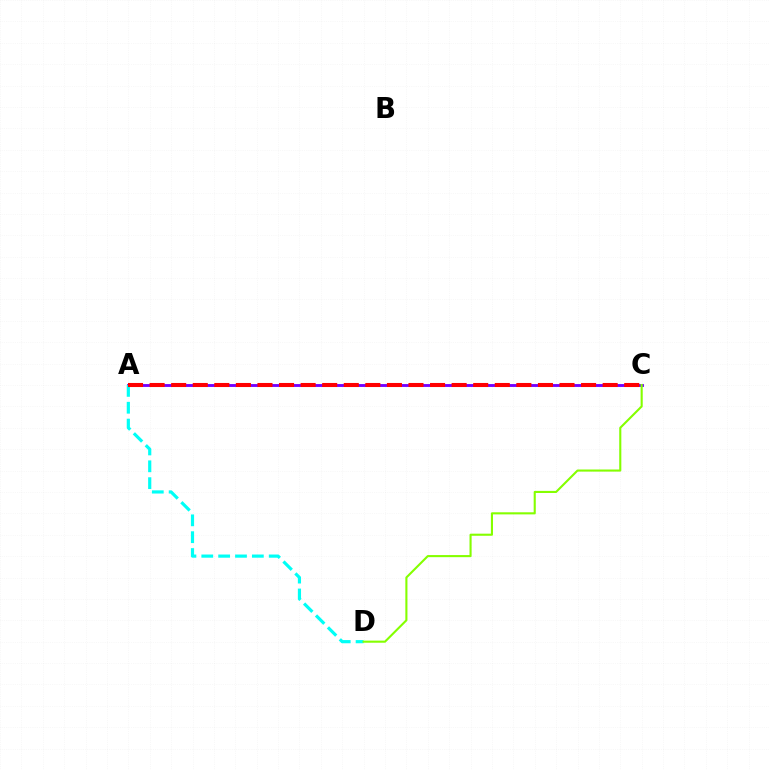{('A', 'C'): [{'color': '#7200ff', 'line_style': 'solid', 'thickness': 2.06}, {'color': '#ff0000', 'line_style': 'dashed', 'thickness': 2.93}], ('A', 'D'): [{'color': '#00fff6', 'line_style': 'dashed', 'thickness': 2.29}], ('C', 'D'): [{'color': '#84ff00', 'line_style': 'solid', 'thickness': 1.51}]}